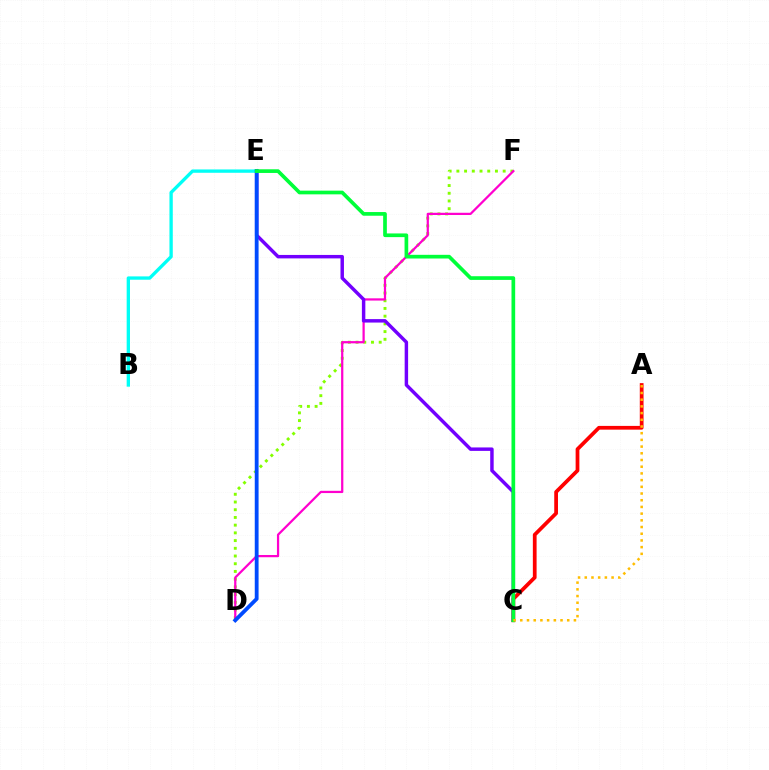{('A', 'C'): [{'color': '#ff0000', 'line_style': 'solid', 'thickness': 2.7}, {'color': '#ffbd00', 'line_style': 'dotted', 'thickness': 1.82}], ('D', 'F'): [{'color': '#84ff00', 'line_style': 'dotted', 'thickness': 2.1}, {'color': '#ff00cf', 'line_style': 'solid', 'thickness': 1.61}], ('C', 'E'): [{'color': '#7200ff', 'line_style': 'solid', 'thickness': 2.49}, {'color': '#00ff39', 'line_style': 'solid', 'thickness': 2.65}], ('B', 'E'): [{'color': '#00fff6', 'line_style': 'solid', 'thickness': 2.4}], ('D', 'E'): [{'color': '#004bff', 'line_style': 'solid', 'thickness': 2.75}]}